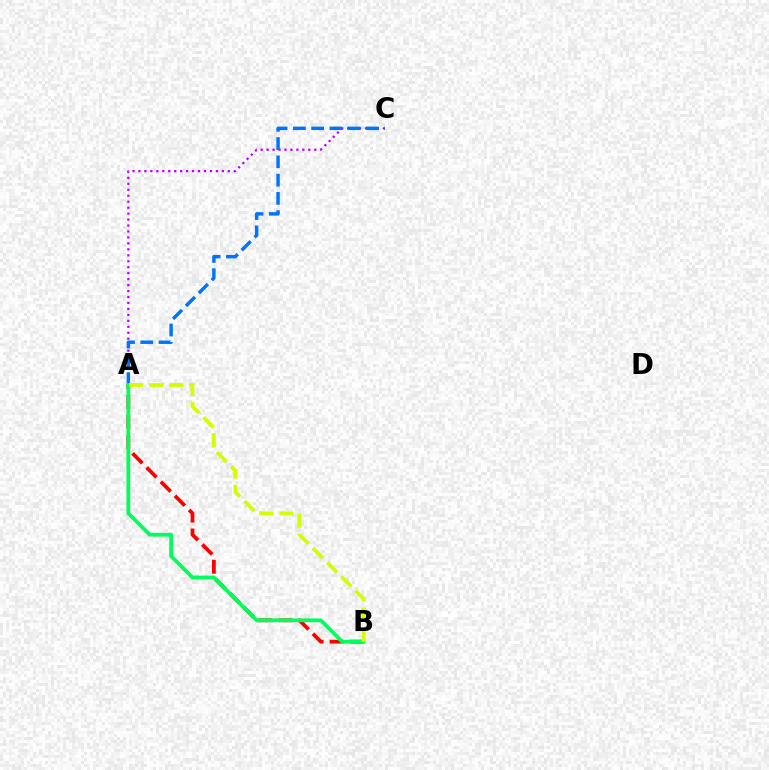{('A', 'C'): [{'color': '#b900ff', 'line_style': 'dotted', 'thickness': 1.62}, {'color': '#0074ff', 'line_style': 'dashed', 'thickness': 2.48}], ('A', 'B'): [{'color': '#ff0000', 'line_style': 'dashed', 'thickness': 2.72}, {'color': '#00ff5c', 'line_style': 'solid', 'thickness': 2.72}, {'color': '#d1ff00', 'line_style': 'dashed', 'thickness': 2.73}]}